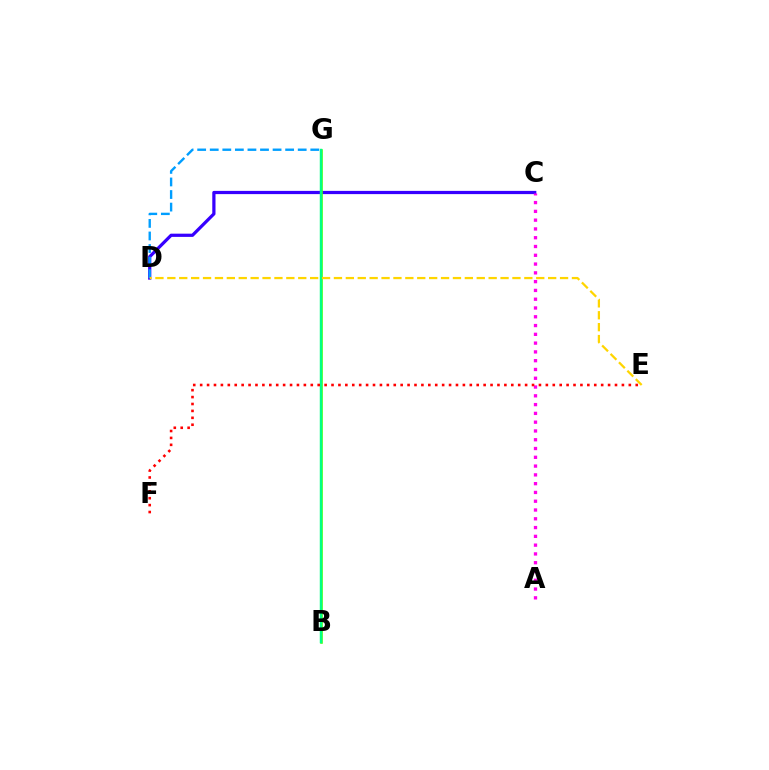{('C', 'D'): [{'color': '#3700ff', 'line_style': 'solid', 'thickness': 2.32}], ('B', 'G'): [{'color': '#4fff00', 'line_style': 'solid', 'thickness': 1.84}, {'color': '#00ff86', 'line_style': 'solid', 'thickness': 1.76}], ('A', 'C'): [{'color': '#ff00ed', 'line_style': 'dotted', 'thickness': 2.39}], ('D', 'G'): [{'color': '#009eff', 'line_style': 'dashed', 'thickness': 1.71}], ('E', 'F'): [{'color': '#ff0000', 'line_style': 'dotted', 'thickness': 1.88}], ('D', 'E'): [{'color': '#ffd500', 'line_style': 'dashed', 'thickness': 1.62}]}